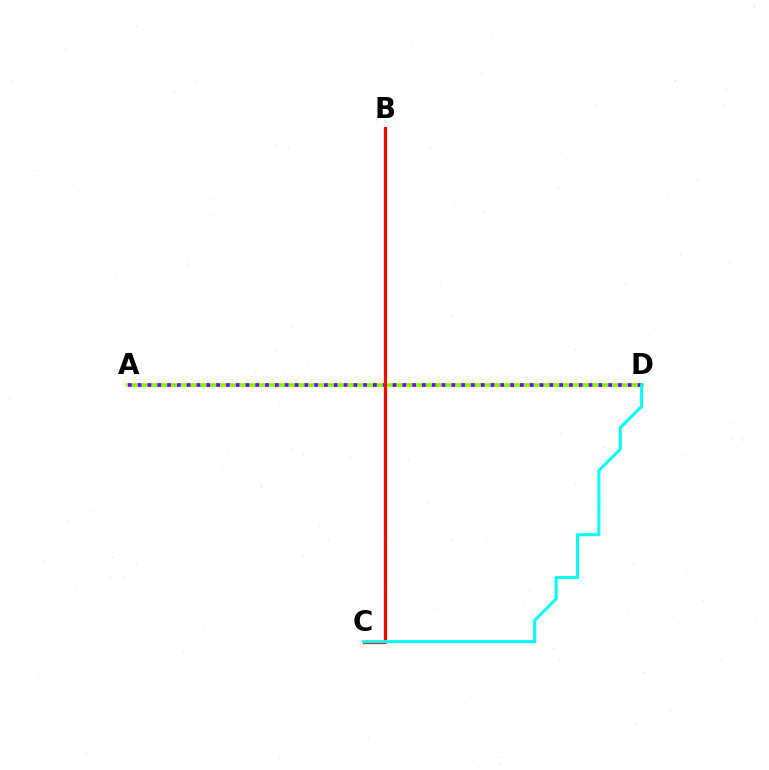{('A', 'D'): [{'color': '#84ff00', 'line_style': 'solid', 'thickness': 2.69}, {'color': '#7200ff', 'line_style': 'dotted', 'thickness': 2.66}], ('B', 'C'): [{'color': '#ff0000', 'line_style': 'solid', 'thickness': 2.34}], ('C', 'D'): [{'color': '#00fff6', 'line_style': 'solid', 'thickness': 2.19}]}